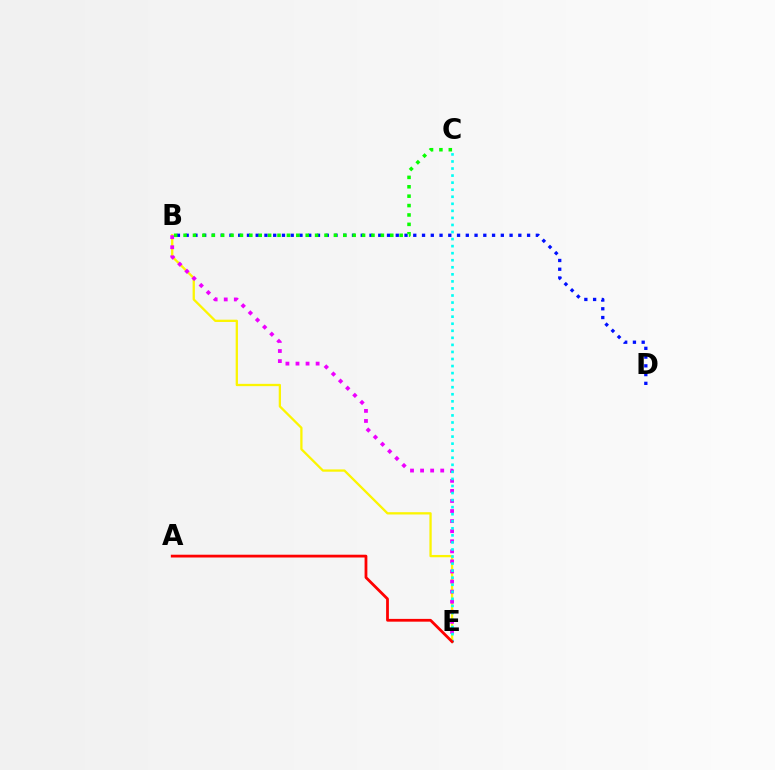{('B', 'E'): [{'color': '#fcf500', 'line_style': 'solid', 'thickness': 1.65}, {'color': '#ee00ff', 'line_style': 'dotted', 'thickness': 2.74}], ('B', 'D'): [{'color': '#0010ff', 'line_style': 'dotted', 'thickness': 2.38}], ('C', 'E'): [{'color': '#00fff6', 'line_style': 'dotted', 'thickness': 1.92}], ('A', 'E'): [{'color': '#ff0000', 'line_style': 'solid', 'thickness': 2.0}], ('B', 'C'): [{'color': '#08ff00', 'line_style': 'dotted', 'thickness': 2.55}]}